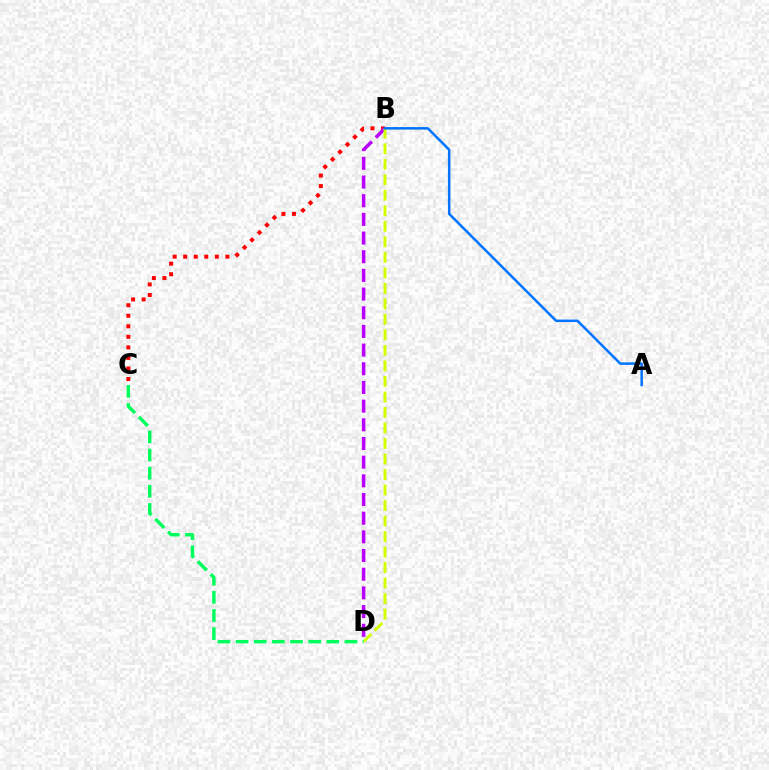{('B', 'C'): [{'color': '#ff0000', 'line_style': 'dotted', 'thickness': 2.86}], ('B', 'D'): [{'color': '#b900ff', 'line_style': 'dashed', 'thickness': 2.54}, {'color': '#d1ff00', 'line_style': 'dashed', 'thickness': 2.11}], ('C', 'D'): [{'color': '#00ff5c', 'line_style': 'dashed', 'thickness': 2.46}], ('A', 'B'): [{'color': '#0074ff', 'line_style': 'solid', 'thickness': 1.8}]}